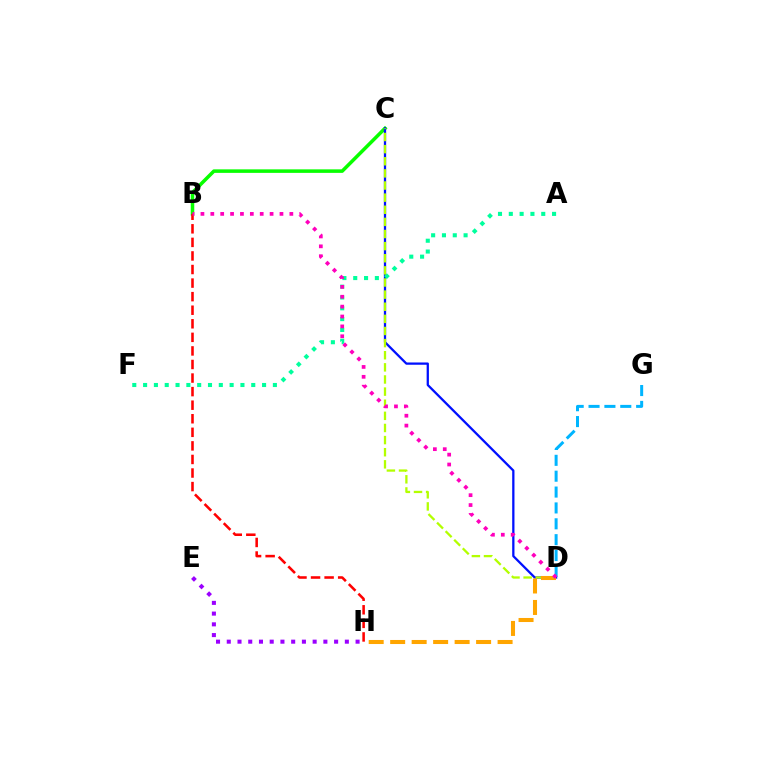{('E', 'H'): [{'color': '#9b00ff', 'line_style': 'dotted', 'thickness': 2.92}], ('B', 'C'): [{'color': '#08ff00', 'line_style': 'solid', 'thickness': 2.54}], ('C', 'D'): [{'color': '#0010ff', 'line_style': 'solid', 'thickness': 1.64}, {'color': '#b3ff00', 'line_style': 'dashed', 'thickness': 1.65}], ('A', 'F'): [{'color': '#00ff9d', 'line_style': 'dotted', 'thickness': 2.94}], ('B', 'H'): [{'color': '#ff0000', 'line_style': 'dashed', 'thickness': 1.84}], ('D', 'H'): [{'color': '#ffa500', 'line_style': 'dashed', 'thickness': 2.92}], ('D', 'G'): [{'color': '#00b5ff', 'line_style': 'dashed', 'thickness': 2.16}], ('B', 'D'): [{'color': '#ff00bd', 'line_style': 'dotted', 'thickness': 2.68}]}